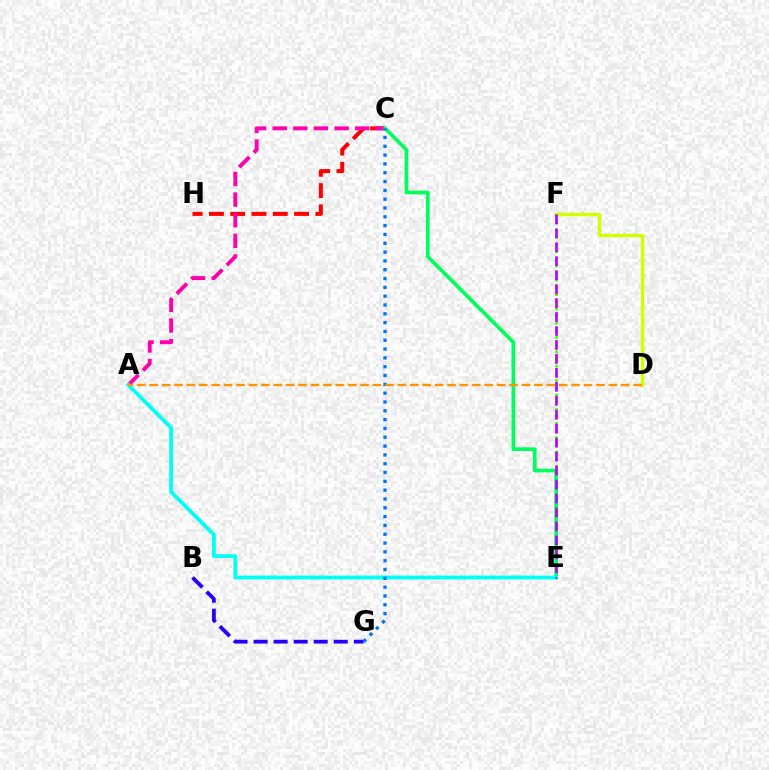{('D', 'F'): [{'color': '#d1ff00', 'line_style': 'solid', 'thickness': 2.41}], ('C', 'H'): [{'color': '#ff0000', 'line_style': 'dashed', 'thickness': 2.89}], ('A', 'C'): [{'color': '#ff00ac', 'line_style': 'dashed', 'thickness': 2.8}], ('E', 'F'): [{'color': '#3dff00', 'line_style': 'dotted', 'thickness': 1.94}, {'color': '#b900ff', 'line_style': 'dashed', 'thickness': 1.9}], ('B', 'G'): [{'color': '#2500ff', 'line_style': 'dashed', 'thickness': 2.72}], ('C', 'E'): [{'color': '#00ff5c', 'line_style': 'solid', 'thickness': 2.64}], ('A', 'E'): [{'color': '#00fff6', 'line_style': 'solid', 'thickness': 2.74}], ('C', 'G'): [{'color': '#0074ff', 'line_style': 'dotted', 'thickness': 2.4}], ('A', 'D'): [{'color': '#ff9400', 'line_style': 'dashed', 'thickness': 1.69}]}